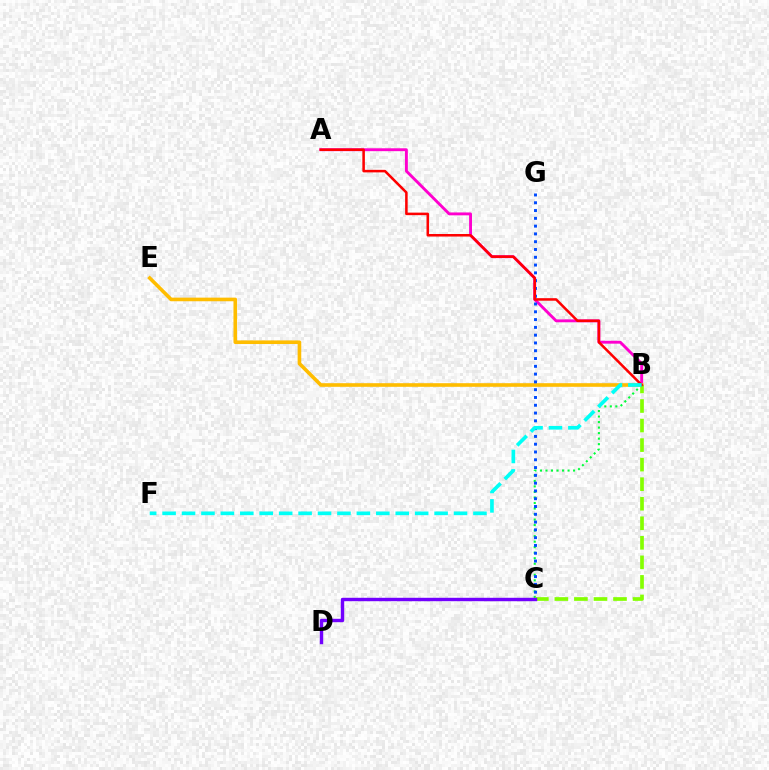{('A', 'B'): [{'color': '#ff00cf', 'line_style': 'solid', 'thickness': 2.08}, {'color': '#ff0000', 'line_style': 'solid', 'thickness': 1.83}], ('B', 'E'): [{'color': '#ffbd00', 'line_style': 'solid', 'thickness': 2.6}], ('B', 'C'): [{'color': '#00ff39', 'line_style': 'dotted', 'thickness': 1.5}, {'color': '#84ff00', 'line_style': 'dashed', 'thickness': 2.66}], ('C', 'G'): [{'color': '#004bff', 'line_style': 'dotted', 'thickness': 2.12}], ('C', 'D'): [{'color': '#7200ff', 'line_style': 'solid', 'thickness': 2.46}], ('B', 'F'): [{'color': '#00fff6', 'line_style': 'dashed', 'thickness': 2.64}]}